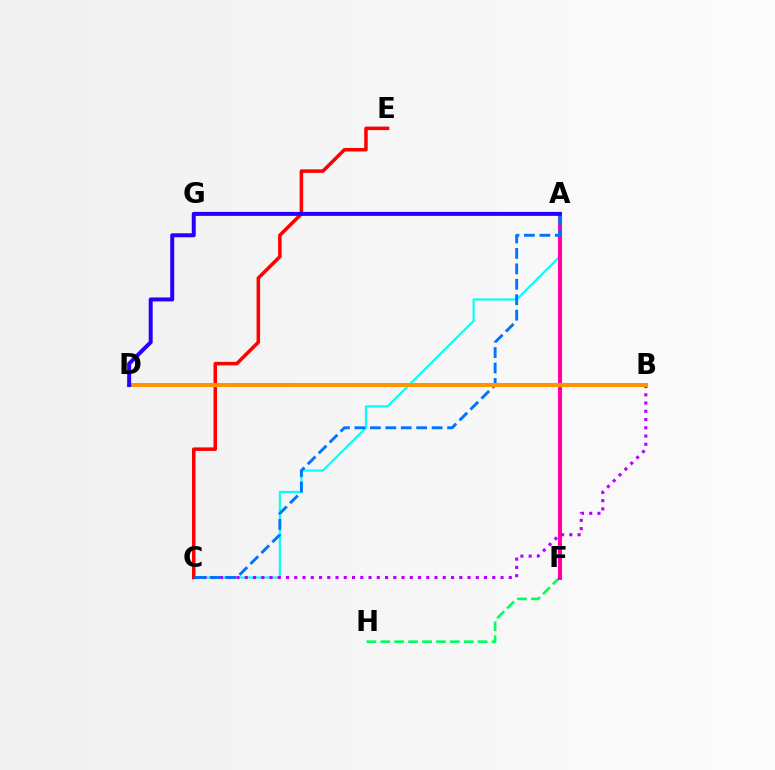{('A', 'C'): [{'color': '#00fff6', 'line_style': 'solid', 'thickness': 1.54}, {'color': '#0074ff', 'line_style': 'dashed', 'thickness': 2.1}], ('A', 'F'): [{'color': '#d1ff00', 'line_style': 'dashed', 'thickness': 2.24}, {'color': '#ff00ac', 'line_style': 'solid', 'thickness': 2.93}], ('C', 'E'): [{'color': '#ff0000', 'line_style': 'solid', 'thickness': 2.53}], ('F', 'H'): [{'color': '#00ff5c', 'line_style': 'dashed', 'thickness': 1.89}], ('B', 'D'): [{'color': '#3dff00', 'line_style': 'dotted', 'thickness': 1.85}, {'color': '#ff9400', 'line_style': 'solid', 'thickness': 2.94}], ('B', 'C'): [{'color': '#b900ff', 'line_style': 'dotted', 'thickness': 2.24}], ('A', 'D'): [{'color': '#2500ff', 'line_style': 'solid', 'thickness': 2.86}]}